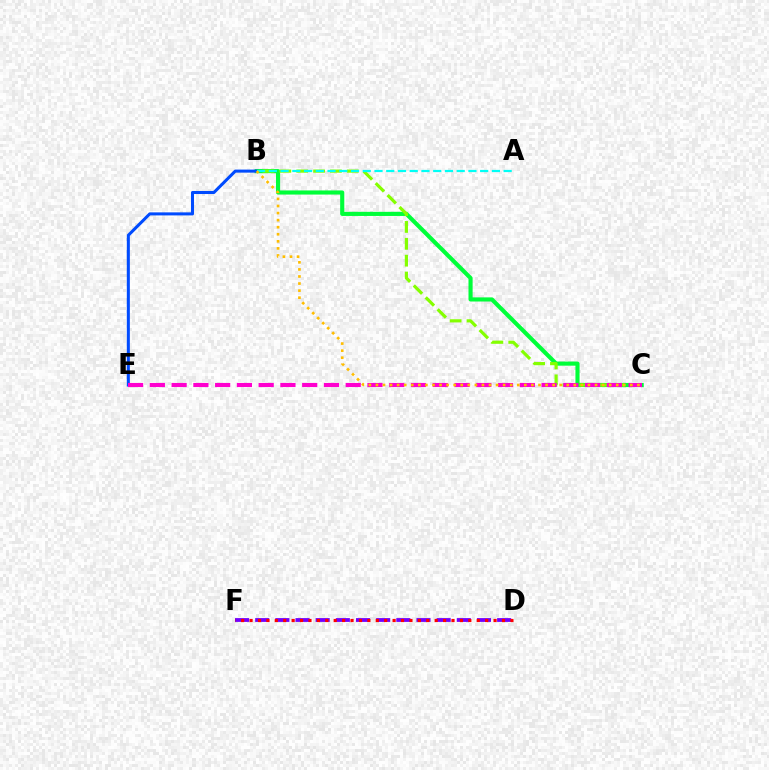{('D', 'F'): [{'color': '#7200ff', 'line_style': 'dashed', 'thickness': 2.74}, {'color': '#ff0000', 'line_style': 'dotted', 'thickness': 2.29}], ('B', 'C'): [{'color': '#00ff39', 'line_style': 'solid', 'thickness': 2.97}, {'color': '#84ff00', 'line_style': 'dashed', 'thickness': 2.29}, {'color': '#ffbd00', 'line_style': 'dotted', 'thickness': 1.92}], ('B', 'E'): [{'color': '#004bff', 'line_style': 'solid', 'thickness': 2.19}], ('A', 'B'): [{'color': '#00fff6', 'line_style': 'dashed', 'thickness': 1.59}], ('C', 'E'): [{'color': '#ff00cf', 'line_style': 'dashed', 'thickness': 2.96}]}